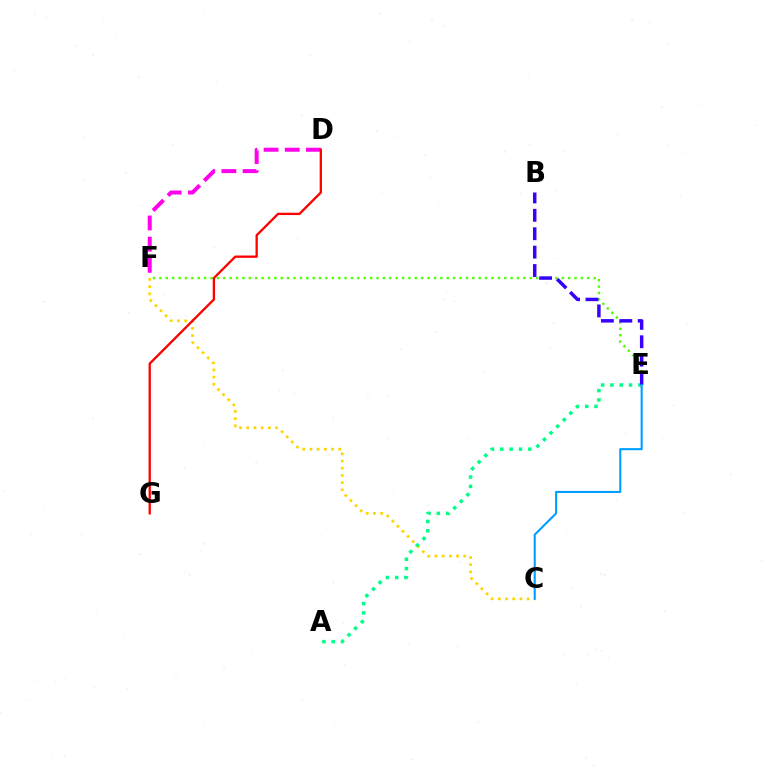{('D', 'F'): [{'color': '#ff00ed', 'line_style': 'dashed', 'thickness': 2.88}], ('E', 'F'): [{'color': '#4fff00', 'line_style': 'dotted', 'thickness': 1.73}], ('C', 'F'): [{'color': '#ffd500', 'line_style': 'dotted', 'thickness': 1.96}], ('D', 'G'): [{'color': '#ff0000', 'line_style': 'solid', 'thickness': 1.67}], ('A', 'E'): [{'color': '#00ff86', 'line_style': 'dotted', 'thickness': 2.53}], ('B', 'E'): [{'color': '#3700ff', 'line_style': 'dashed', 'thickness': 2.5}], ('C', 'E'): [{'color': '#009eff', 'line_style': 'solid', 'thickness': 1.51}]}